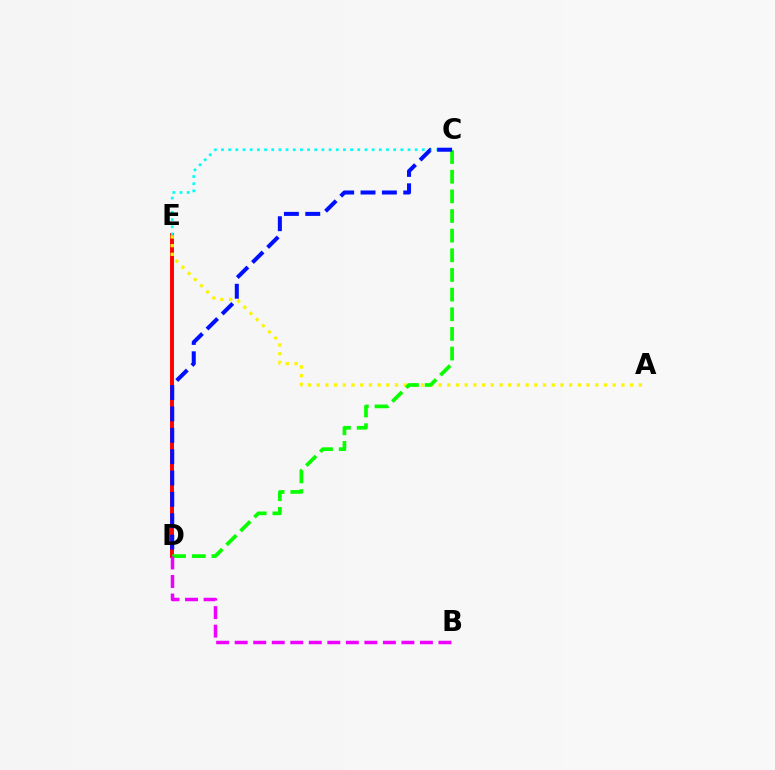{('D', 'E'): [{'color': '#ff0000', 'line_style': 'solid', 'thickness': 2.83}], ('C', 'E'): [{'color': '#00fff6', 'line_style': 'dotted', 'thickness': 1.95}], ('A', 'E'): [{'color': '#fcf500', 'line_style': 'dotted', 'thickness': 2.37}], ('C', 'D'): [{'color': '#08ff00', 'line_style': 'dashed', 'thickness': 2.67}, {'color': '#0010ff', 'line_style': 'dashed', 'thickness': 2.9}], ('B', 'D'): [{'color': '#ee00ff', 'line_style': 'dashed', 'thickness': 2.52}]}